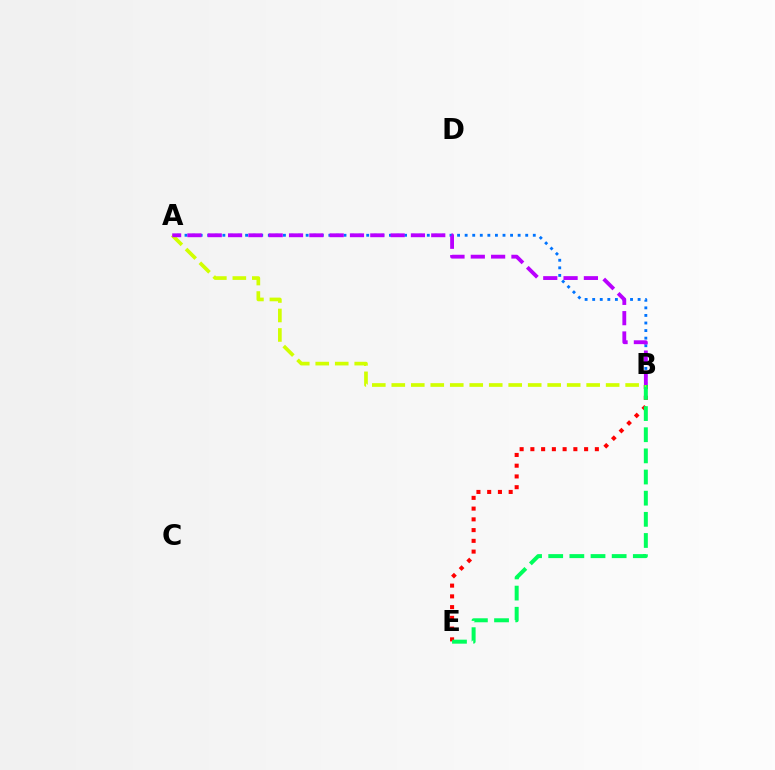{('B', 'E'): [{'color': '#ff0000', 'line_style': 'dotted', 'thickness': 2.92}, {'color': '#00ff5c', 'line_style': 'dashed', 'thickness': 2.87}], ('A', 'B'): [{'color': '#0074ff', 'line_style': 'dotted', 'thickness': 2.06}, {'color': '#d1ff00', 'line_style': 'dashed', 'thickness': 2.65}, {'color': '#b900ff', 'line_style': 'dashed', 'thickness': 2.76}]}